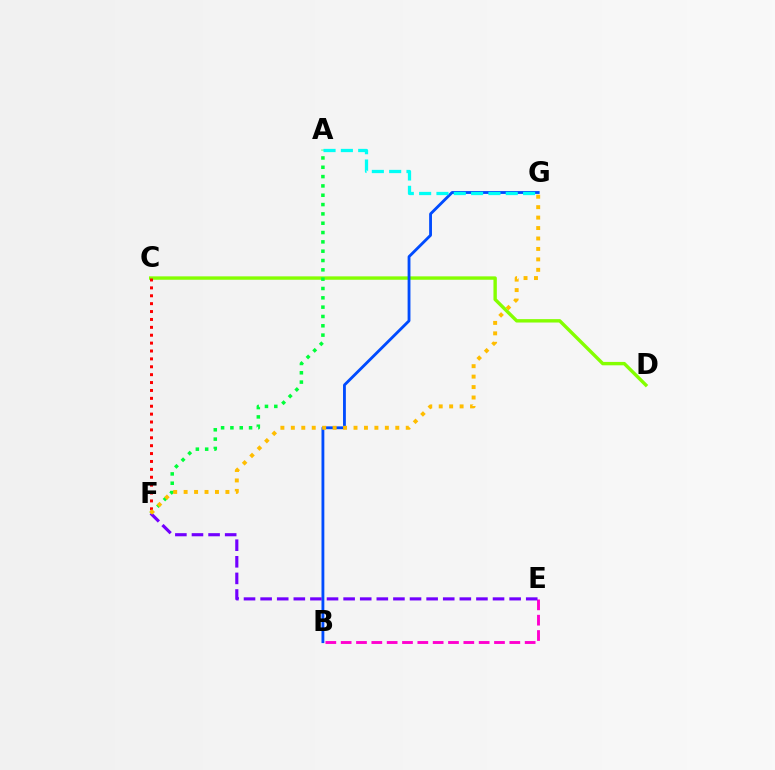{('C', 'D'): [{'color': '#84ff00', 'line_style': 'solid', 'thickness': 2.44}], ('A', 'F'): [{'color': '#00ff39', 'line_style': 'dotted', 'thickness': 2.53}], ('B', 'G'): [{'color': '#004bff', 'line_style': 'solid', 'thickness': 2.04}], ('A', 'G'): [{'color': '#00fff6', 'line_style': 'dashed', 'thickness': 2.35}], ('C', 'F'): [{'color': '#ff0000', 'line_style': 'dotted', 'thickness': 2.14}], ('B', 'E'): [{'color': '#ff00cf', 'line_style': 'dashed', 'thickness': 2.08}], ('E', 'F'): [{'color': '#7200ff', 'line_style': 'dashed', 'thickness': 2.26}], ('F', 'G'): [{'color': '#ffbd00', 'line_style': 'dotted', 'thickness': 2.84}]}